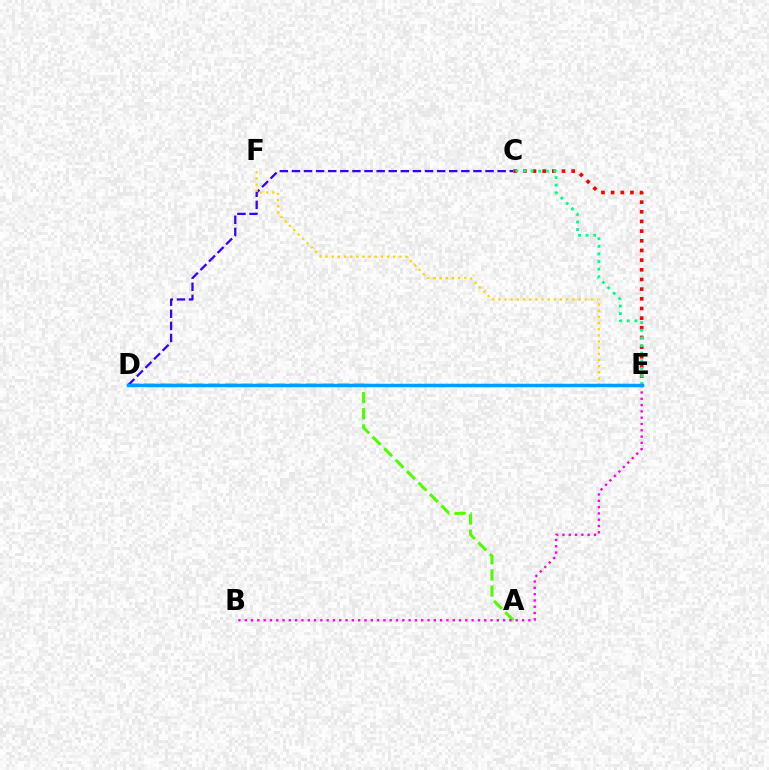{('C', 'E'): [{'color': '#ff0000', 'line_style': 'dotted', 'thickness': 2.63}, {'color': '#00ff86', 'line_style': 'dotted', 'thickness': 2.07}], ('A', 'D'): [{'color': '#4fff00', 'line_style': 'dashed', 'thickness': 2.2}], ('C', 'D'): [{'color': '#3700ff', 'line_style': 'dashed', 'thickness': 1.64}], ('B', 'E'): [{'color': '#ff00ed', 'line_style': 'dotted', 'thickness': 1.71}], ('E', 'F'): [{'color': '#ffd500', 'line_style': 'dotted', 'thickness': 1.67}], ('D', 'E'): [{'color': '#009eff', 'line_style': 'solid', 'thickness': 2.51}]}